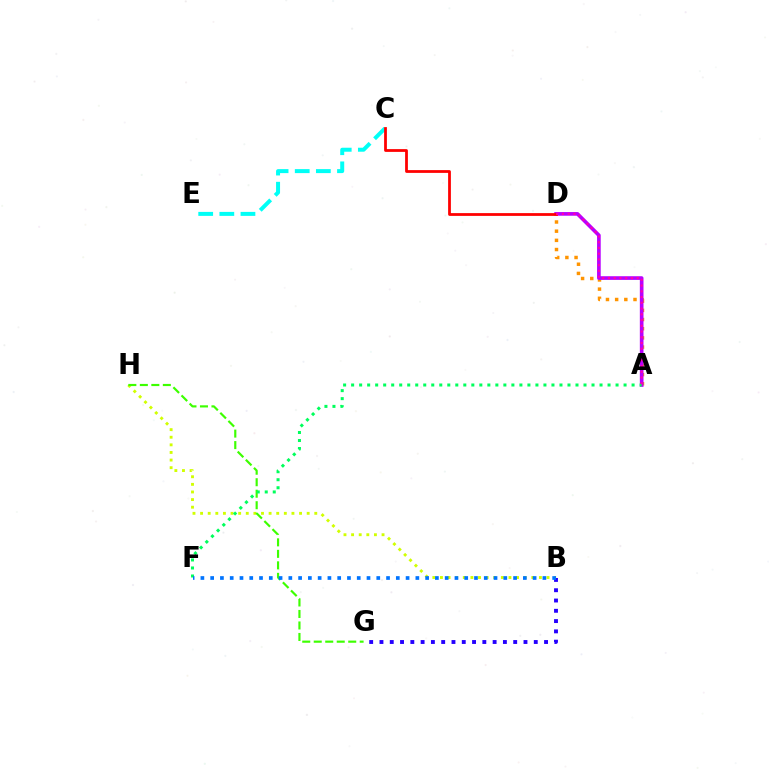{('A', 'D'): [{'color': '#ff9400', 'line_style': 'dotted', 'thickness': 2.49}, {'color': '#b900ff', 'line_style': 'solid', 'thickness': 2.64}, {'color': '#ff00ac', 'line_style': 'dotted', 'thickness': 1.56}], ('B', 'H'): [{'color': '#d1ff00', 'line_style': 'dotted', 'thickness': 2.07}], ('B', 'G'): [{'color': '#2500ff', 'line_style': 'dotted', 'thickness': 2.79}], ('C', 'E'): [{'color': '#00fff6', 'line_style': 'dashed', 'thickness': 2.87}], ('G', 'H'): [{'color': '#3dff00', 'line_style': 'dashed', 'thickness': 1.56}], ('C', 'D'): [{'color': '#ff0000', 'line_style': 'solid', 'thickness': 2.0}], ('A', 'F'): [{'color': '#00ff5c', 'line_style': 'dotted', 'thickness': 2.18}], ('B', 'F'): [{'color': '#0074ff', 'line_style': 'dotted', 'thickness': 2.65}]}